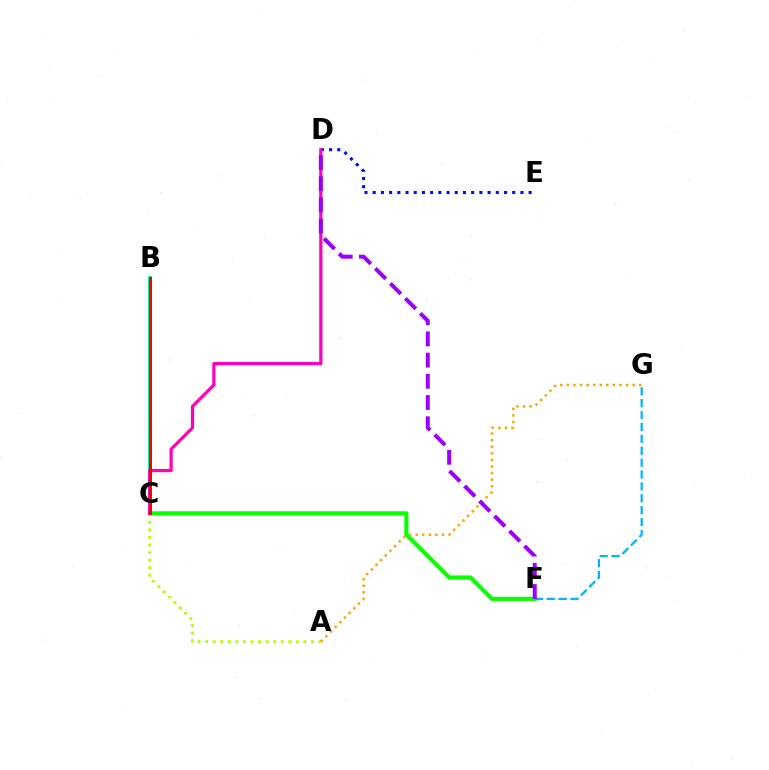{('D', 'E'): [{'color': '#0010ff', 'line_style': 'dotted', 'thickness': 2.23}], ('B', 'C'): [{'color': '#00ff9d', 'line_style': 'solid', 'thickness': 2.86}, {'color': '#ff0000', 'line_style': 'solid', 'thickness': 2.17}], ('C', 'F'): [{'color': '#08ff00', 'line_style': 'solid', 'thickness': 2.95}], ('A', 'C'): [{'color': '#b3ff00', 'line_style': 'dotted', 'thickness': 2.05}], ('C', 'D'): [{'color': '#ff00bd', 'line_style': 'solid', 'thickness': 2.31}], ('A', 'G'): [{'color': '#ffa500', 'line_style': 'dotted', 'thickness': 1.79}], ('F', 'G'): [{'color': '#00b5ff', 'line_style': 'dashed', 'thickness': 1.61}], ('D', 'F'): [{'color': '#9b00ff', 'line_style': 'dashed', 'thickness': 2.88}]}